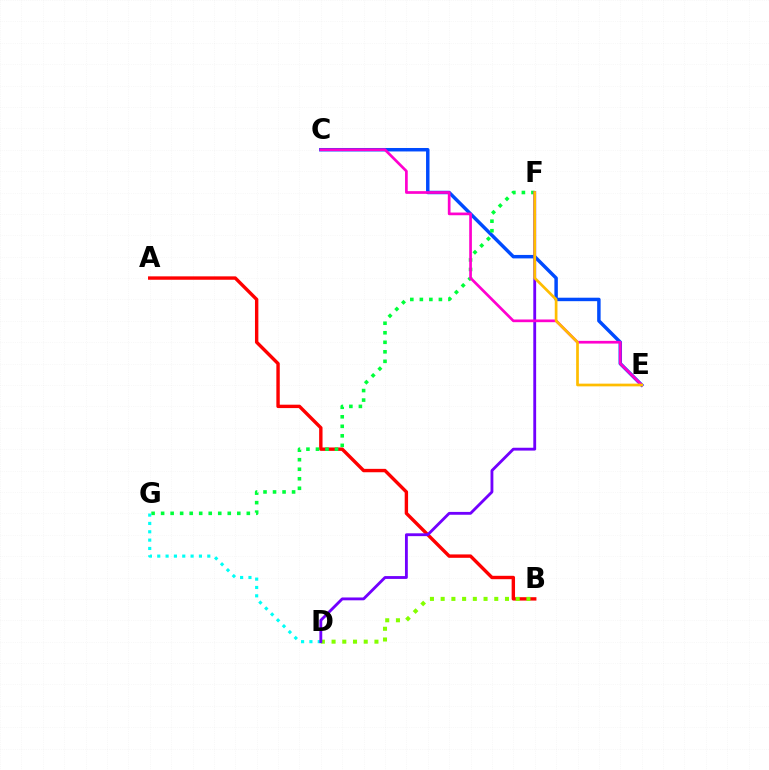{('A', 'B'): [{'color': '#ff0000', 'line_style': 'solid', 'thickness': 2.45}], ('B', 'D'): [{'color': '#84ff00', 'line_style': 'dotted', 'thickness': 2.91}], ('C', 'E'): [{'color': '#004bff', 'line_style': 'solid', 'thickness': 2.49}, {'color': '#ff00cf', 'line_style': 'solid', 'thickness': 1.94}], ('F', 'G'): [{'color': '#00ff39', 'line_style': 'dotted', 'thickness': 2.59}], ('D', 'G'): [{'color': '#00fff6', 'line_style': 'dotted', 'thickness': 2.27}], ('D', 'F'): [{'color': '#7200ff', 'line_style': 'solid', 'thickness': 2.04}], ('E', 'F'): [{'color': '#ffbd00', 'line_style': 'solid', 'thickness': 1.95}]}